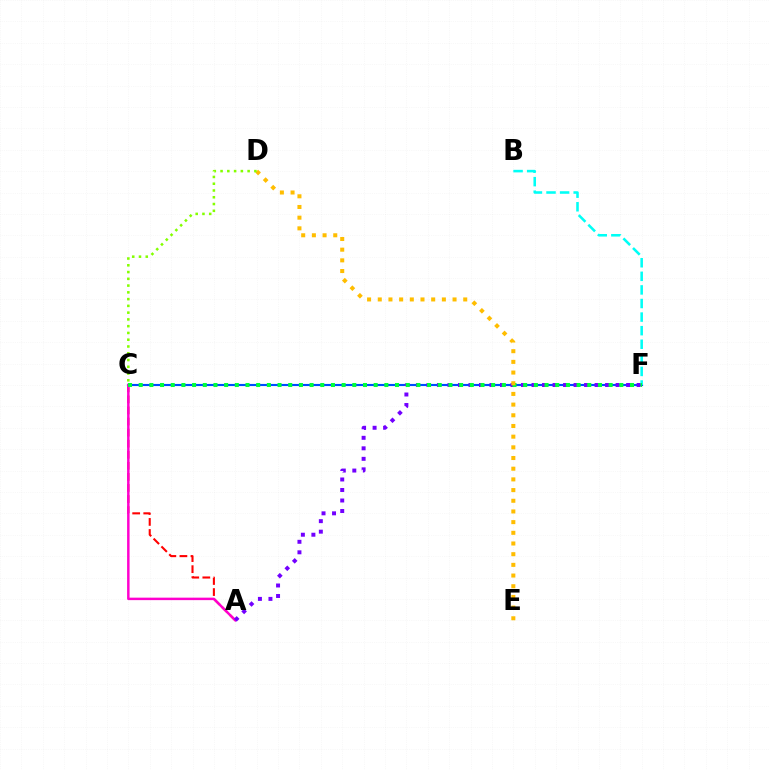{('A', 'C'): [{'color': '#ff0000', 'line_style': 'dashed', 'thickness': 1.5}, {'color': '#ff00cf', 'line_style': 'solid', 'thickness': 1.78}], ('C', 'F'): [{'color': '#004bff', 'line_style': 'solid', 'thickness': 1.54}, {'color': '#00ff39', 'line_style': 'dotted', 'thickness': 2.9}], ('B', 'F'): [{'color': '#00fff6', 'line_style': 'dashed', 'thickness': 1.85}], ('A', 'F'): [{'color': '#7200ff', 'line_style': 'dotted', 'thickness': 2.86}], ('D', 'E'): [{'color': '#ffbd00', 'line_style': 'dotted', 'thickness': 2.9}], ('C', 'D'): [{'color': '#84ff00', 'line_style': 'dotted', 'thickness': 1.84}]}